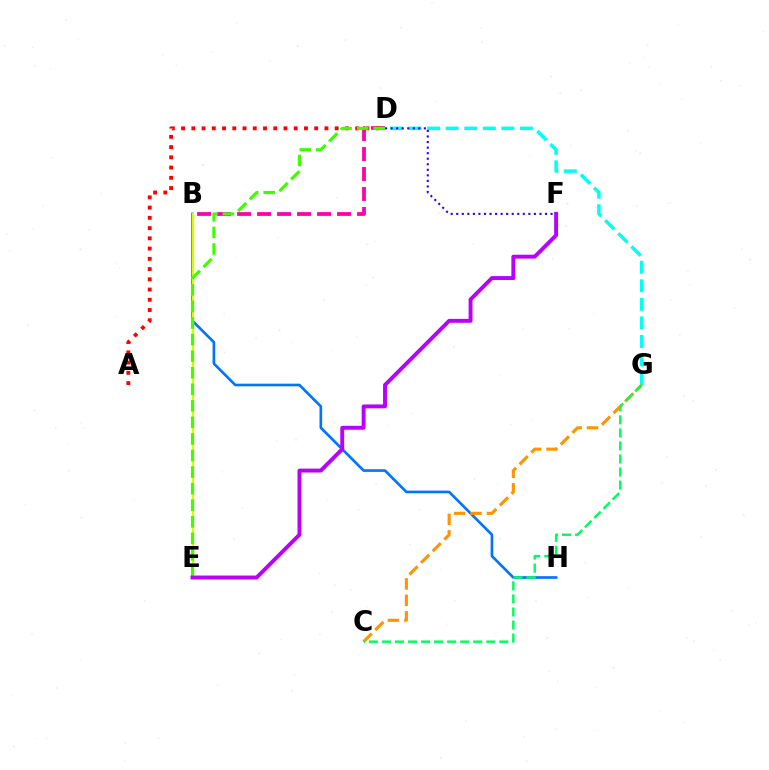{('B', 'H'): [{'color': '#0074ff', 'line_style': 'solid', 'thickness': 1.91}], ('D', 'G'): [{'color': '#00fff6', 'line_style': 'dashed', 'thickness': 2.52}], ('C', 'G'): [{'color': '#ff9400', 'line_style': 'dashed', 'thickness': 2.23}, {'color': '#00ff5c', 'line_style': 'dashed', 'thickness': 1.77}], ('B', 'E'): [{'color': '#d1ff00', 'line_style': 'solid', 'thickness': 1.7}], ('B', 'D'): [{'color': '#ff00ac', 'line_style': 'dashed', 'thickness': 2.72}], ('D', 'F'): [{'color': '#2500ff', 'line_style': 'dotted', 'thickness': 1.51}], ('A', 'D'): [{'color': '#ff0000', 'line_style': 'dotted', 'thickness': 2.78}], ('D', 'E'): [{'color': '#3dff00', 'line_style': 'dashed', 'thickness': 2.25}], ('E', 'F'): [{'color': '#b900ff', 'line_style': 'solid', 'thickness': 2.81}]}